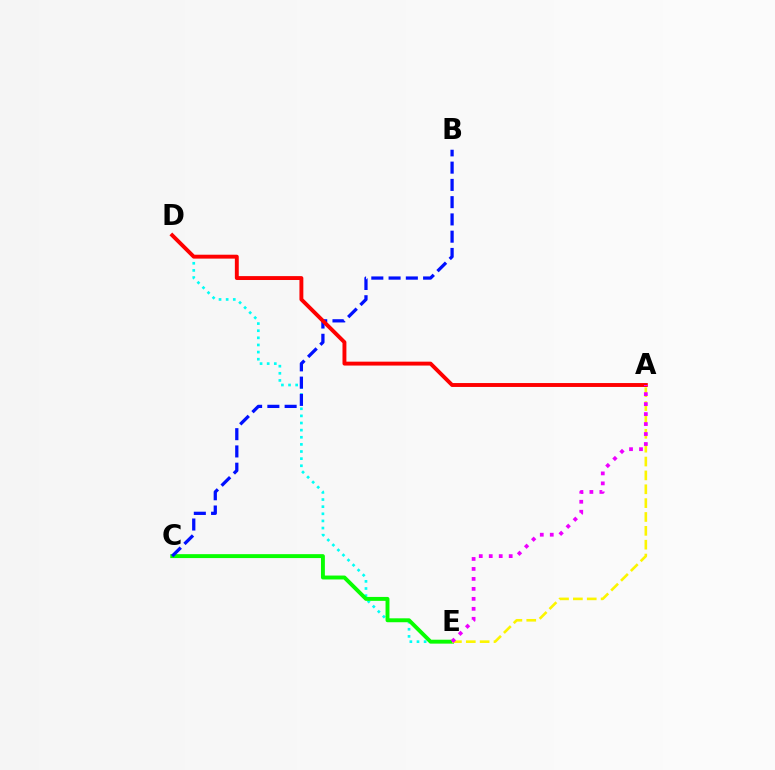{('D', 'E'): [{'color': '#00fff6', 'line_style': 'dotted', 'thickness': 1.94}], ('C', 'E'): [{'color': '#08ff00', 'line_style': 'solid', 'thickness': 2.82}], ('A', 'E'): [{'color': '#fcf500', 'line_style': 'dashed', 'thickness': 1.88}, {'color': '#ee00ff', 'line_style': 'dotted', 'thickness': 2.71}], ('B', 'C'): [{'color': '#0010ff', 'line_style': 'dashed', 'thickness': 2.34}], ('A', 'D'): [{'color': '#ff0000', 'line_style': 'solid', 'thickness': 2.81}]}